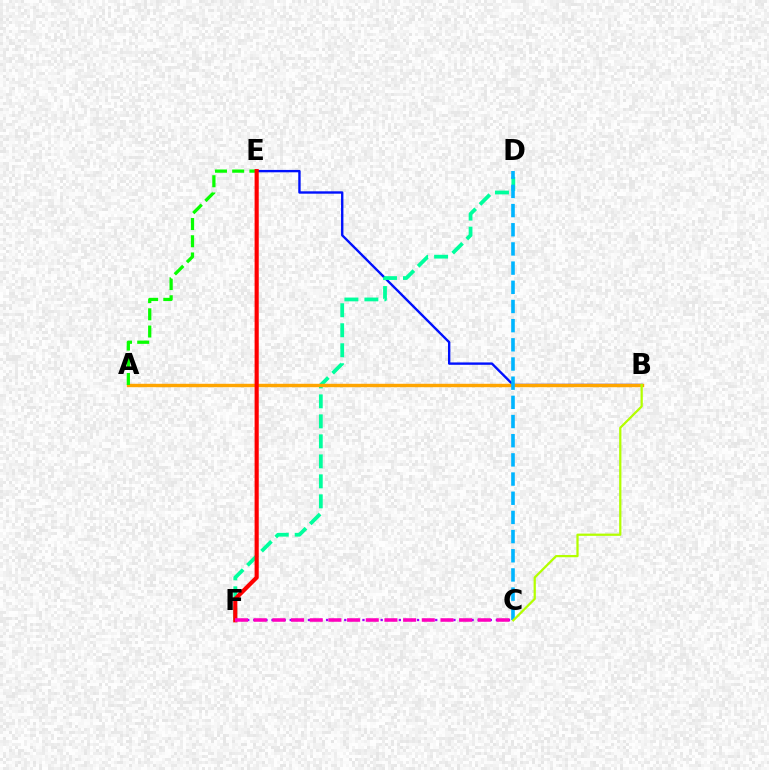{('B', 'E'): [{'color': '#0010ff', 'line_style': 'solid', 'thickness': 1.71}], ('D', 'F'): [{'color': '#00ff9d', 'line_style': 'dashed', 'thickness': 2.72}], ('A', 'B'): [{'color': '#ffa500', 'line_style': 'solid', 'thickness': 2.47}], ('A', 'E'): [{'color': '#08ff00', 'line_style': 'dashed', 'thickness': 2.34}], ('E', 'F'): [{'color': '#ff0000', 'line_style': 'solid', 'thickness': 2.98}], ('C', 'D'): [{'color': '#00b5ff', 'line_style': 'dashed', 'thickness': 2.61}], ('B', 'C'): [{'color': '#b3ff00', 'line_style': 'solid', 'thickness': 1.62}], ('C', 'F'): [{'color': '#9b00ff', 'line_style': 'dotted', 'thickness': 1.65}, {'color': '#ff00bd', 'line_style': 'dashed', 'thickness': 2.54}]}